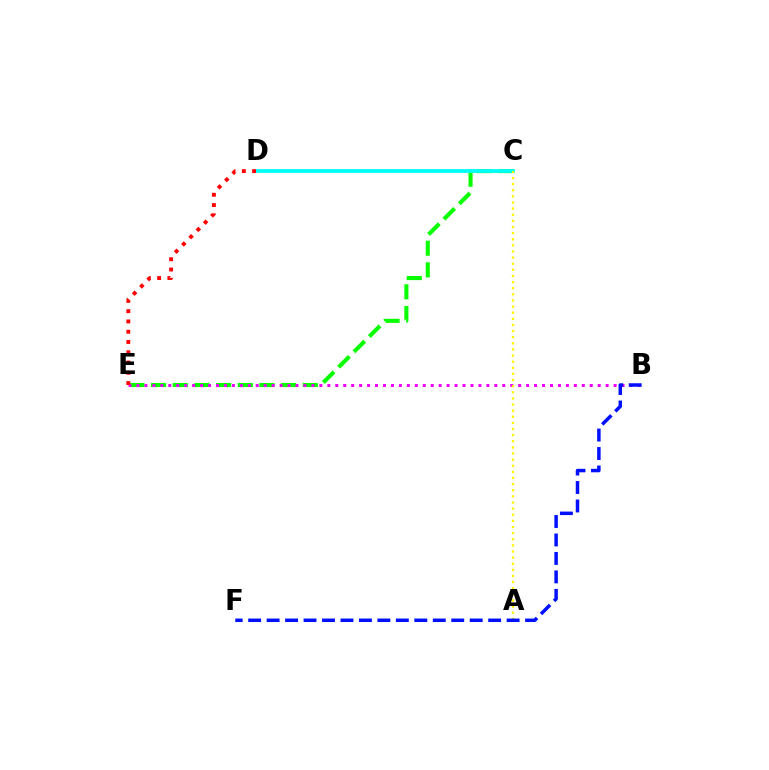{('C', 'E'): [{'color': '#08ff00', 'line_style': 'dashed', 'thickness': 2.94}], ('C', 'D'): [{'color': '#00fff6', 'line_style': 'solid', 'thickness': 2.74}], ('B', 'E'): [{'color': '#ee00ff', 'line_style': 'dotted', 'thickness': 2.16}], ('D', 'E'): [{'color': '#ff0000', 'line_style': 'dotted', 'thickness': 2.79}], ('A', 'C'): [{'color': '#fcf500', 'line_style': 'dotted', 'thickness': 1.66}], ('B', 'F'): [{'color': '#0010ff', 'line_style': 'dashed', 'thickness': 2.51}]}